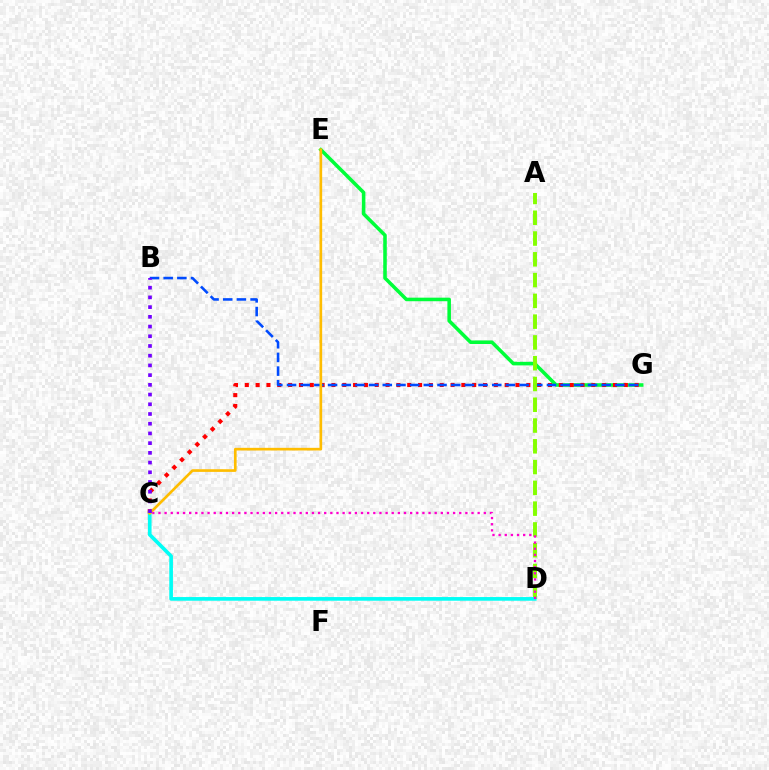{('E', 'G'): [{'color': '#00ff39', 'line_style': 'solid', 'thickness': 2.56}], ('C', 'G'): [{'color': '#ff0000', 'line_style': 'dotted', 'thickness': 2.94}], ('B', 'G'): [{'color': '#004bff', 'line_style': 'dashed', 'thickness': 1.86}], ('A', 'D'): [{'color': '#84ff00', 'line_style': 'dashed', 'thickness': 2.82}], ('C', 'D'): [{'color': '#00fff6', 'line_style': 'solid', 'thickness': 2.64}, {'color': '#ff00cf', 'line_style': 'dotted', 'thickness': 1.67}], ('C', 'E'): [{'color': '#ffbd00', 'line_style': 'solid', 'thickness': 1.92}], ('B', 'C'): [{'color': '#7200ff', 'line_style': 'dotted', 'thickness': 2.64}]}